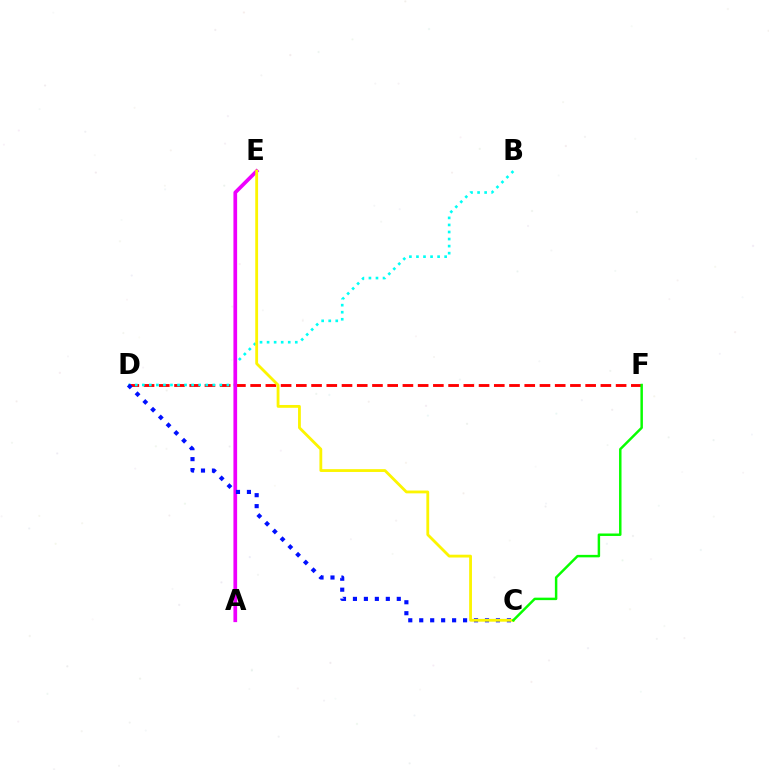{('D', 'F'): [{'color': '#ff0000', 'line_style': 'dashed', 'thickness': 2.07}], ('B', 'D'): [{'color': '#00fff6', 'line_style': 'dotted', 'thickness': 1.91}], ('A', 'E'): [{'color': '#ee00ff', 'line_style': 'solid', 'thickness': 2.67}], ('C', 'D'): [{'color': '#0010ff', 'line_style': 'dotted', 'thickness': 2.98}], ('C', 'E'): [{'color': '#fcf500', 'line_style': 'solid', 'thickness': 2.02}], ('C', 'F'): [{'color': '#08ff00', 'line_style': 'solid', 'thickness': 1.78}]}